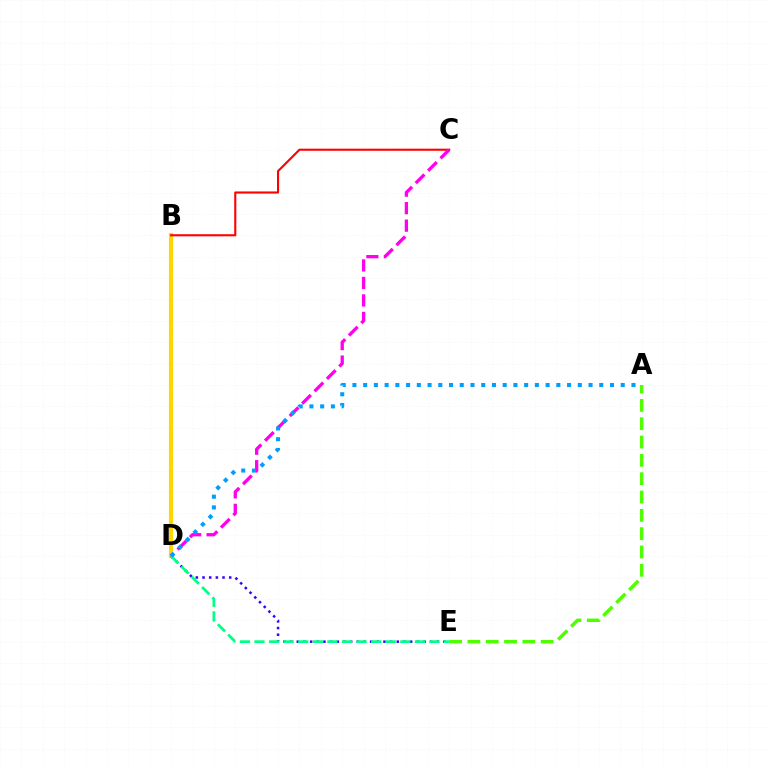{('B', 'D'): [{'color': '#ffd500', 'line_style': 'solid', 'thickness': 2.98}], ('B', 'C'): [{'color': '#ff0000', 'line_style': 'solid', 'thickness': 1.51}], ('C', 'D'): [{'color': '#ff00ed', 'line_style': 'dashed', 'thickness': 2.38}], ('D', 'E'): [{'color': '#3700ff', 'line_style': 'dotted', 'thickness': 1.81}, {'color': '#00ff86', 'line_style': 'dashed', 'thickness': 1.98}], ('A', 'E'): [{'color': '#4fff00', 'line_style': 'dashed', 'thickness': 2.49}], ('A', 'D'): [{'color': '#009eff', 'line_style': 'dotted', 'thickness': 2.92}]}